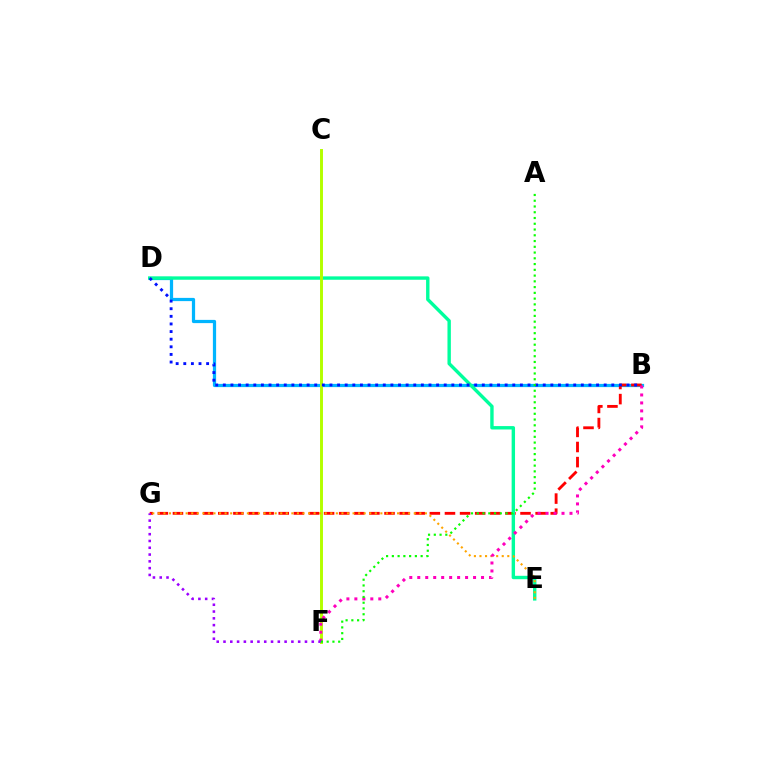{('B', 'D'): [{'color': '#00b5ff', 'line_style': 'solid', 'thickness': 2.32}, {'color': '#0010ff', 'line_style': 'dotted', 'thickness': 2.07}], ('B', 'G'): [{'color': '#ff0000', 'line_style': 'dashed', 'thickness': 2.05}], ('D', 'E'): [{'color': '#00ff9d', 'line_style': 'solid', 'thickness': 2.44}], ('C', 'F'): [{'color': '#b3ff00', 'line_style': 'solid', 'thickness': 2.12}], ('E', 'G'): [{'color': '#ffa500', 'line_style': 'dotted', 'thickness': 1.51}], ('B', 'F'): [{'color': '#ff00bd', 'line_style': 'dotted', 'thickness': 2.17}], ('F', 'G'): [{'color': '#9b00ff', 'line_style': 'dotted', 'thickness': 1.84}], ('A', 'F'): [{'color': '#08ff00', 'line_style': 'dotted', 'thickness': 1.56}]}